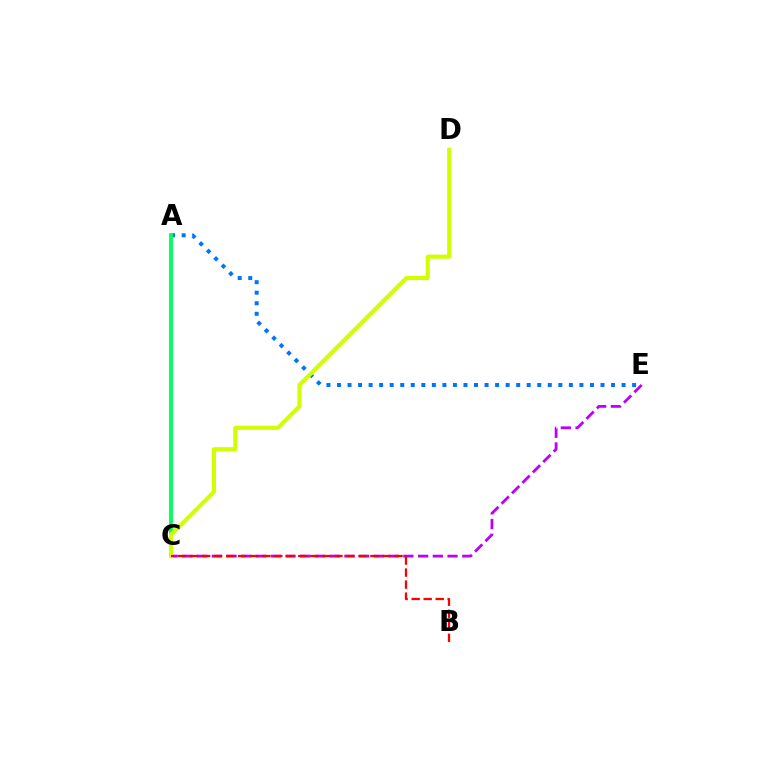{('C', 'E'): [{'color': '#b900ff', 'line_style': 'dashed', 'thickness': 2.0}], ('A', 'E'): [{'color': '#0074ff', 'line_style': 'dotted', 'thickness': 2.86}], ('A', 'C'): [{'color': '#00ff5c', 'line_style': 'solid', 'thickness': 2.73}], ('C', 'D'): [{'color': '#d1ff00', 'line_style': 'solid', 'thickness': 2.95}], ('B', 'C'): [{'color': '#ff0000', 'line_style': 'dashed', 'thickness': 1.63}]}